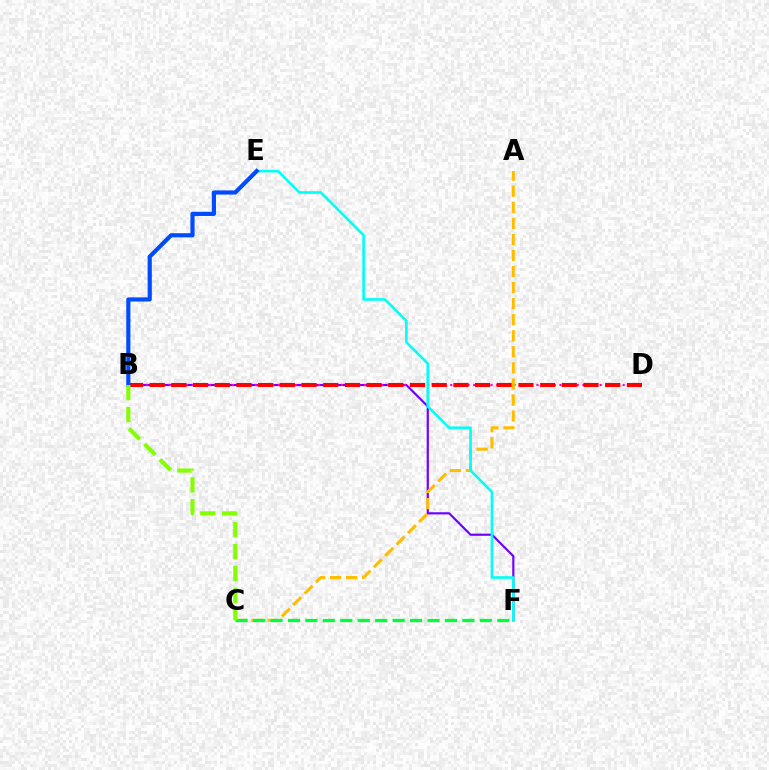{('B', 'F'): [{'color': '#7200ff', 'line_style': 'solid', 'thickness': 1.57}], ('B', 'D'): [{'color': '#ff00cf', 'line_style': 'dotted', 'thickness': 1.56}, {'color': '#ff0000', 'line_style': 'dashed', 'thickness': 2.95}], ('A', 'C'): [{'color': '#ffbd00', 'line_style': 'dashed', 'thickness': 2.18}], ('C', 'F'): [{'color': '#00ff39', 'line_style': 'dashed', 'thickness': 2.37}], ('E', 'F'): [{'color': '#00fff6', 'line_style': 'solid', 'thickness': 1.89}], ('B', 'E'): [{'color': '#004bff', 'line_style': 'solid', 'thickness': 3.0}], ('B', 'C'): [{'color': '#84ff00', 'line_style': 'dashed', 'thickness': 2.97}]}